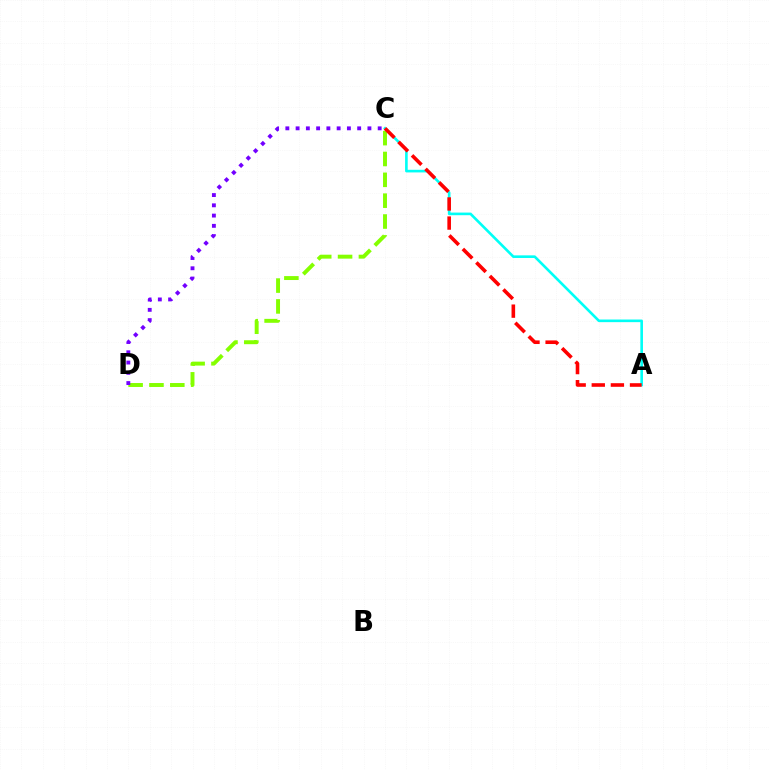{('A', 'C'): [{'color': '#00fff6', 'line_style': 'solid', 'thickness': 1.89}, {'color': '#ff0000', 'line_style': 'dashed', 'thickness': 2.6}], ('C', 'D'): [{'color': '#84ff00', 'line_style': 'dashed', 'thickness': 2.83}, {'color': '#7200ff', 'line_style': 'dotted', 'thickness': 2.79}]}